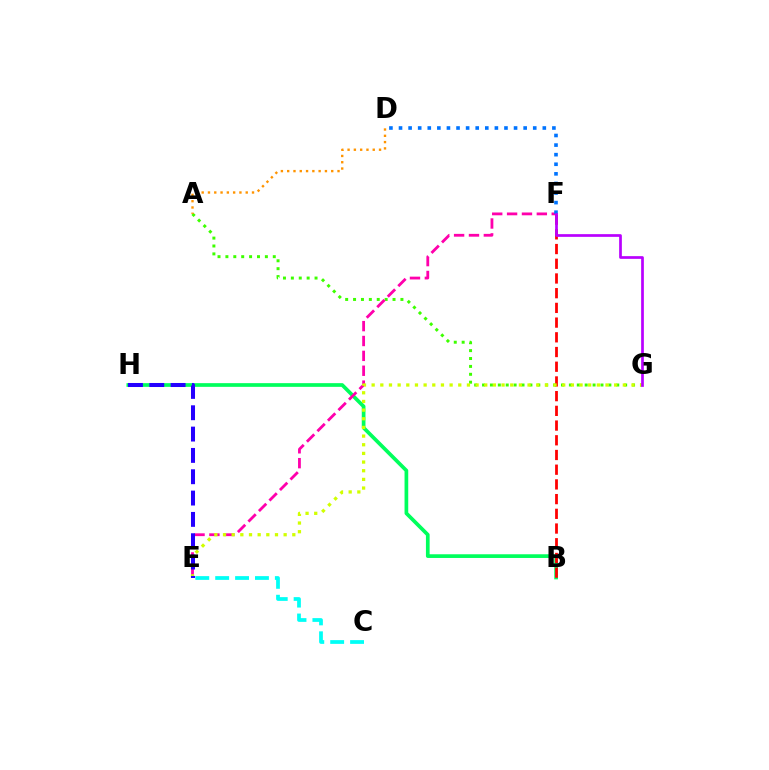{('B', 'H'): [{'color': '#00ff5c', 'line_style': 'solid', 'thickness': 2.66}], ('A', 'G'): [{'color': '#3dff00', 'line_style': 'dotted', 'thickness': 2.15}], ('B', 'F'): [{'color': '#ff0000', 'line_style': 'dashed', 'thickness': 2.0}], ('A', 'D'): [{'color': '#ff9400', 'line_style': 'dotted', 'thickness': 1.71}], ('E', 'F'): [{'color': '#ff00ac', 'line_style': 'dashed', 'thickness': 2.02}], ('E', 'G'): [{'color': '#d1ff00', 'line_style': 'dotted', 'thickness': 2.35}], ('D', 'F'): [{'color': '#0074ff', 'line_style': 'dotted', 'thickness': 2.6}], ('E', 'H'): [{'color': '#2500ff', 'line_style': 'dashed', 'thickness': 2.9}], ('F', 'G'): [{'color': '#b900ff', 'line_style': 'solid', 'thickness': 1.95}], ('C', 'E'): [{'color': '#00fff6', 'line_style': 'dashed', 'thickness': 2.7}]}